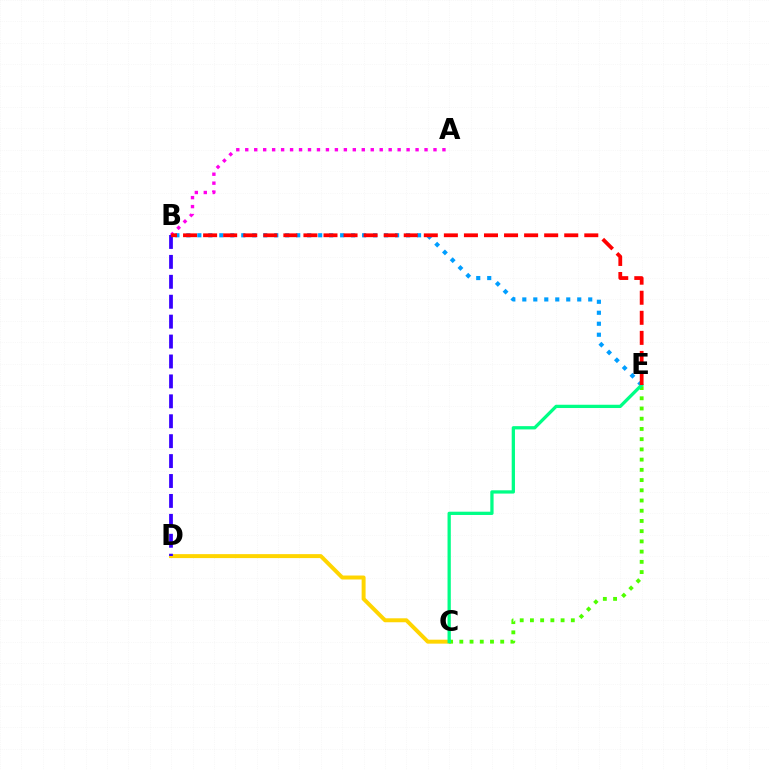{('A', 'B'): [{'color': '#ff00ed', 'line_style': 'dotted', 'thickness': 2.44}], ('B', 'E'): [{'color': '#009eff', 'line_style': 'dotted', 'thickness': 2.98}, {'color': '#ff0000', 'line_style': 'dashed', 'thickness': 2.73}], ('C', 'D'): [{'color': '#ffd500', 'line_style': 'solid', 'thickness': 2.85}], ('B', 'D'): [{'color': '#3700ff', 'line_style': 'dashed', 'thickness': 2.71}], ('C', 'E'): [{'color': '#4fff00', 'line_style': 'dotted', 'thickness': 2.78}, {'color': '#00ff86', 'line_style': 'solid', 'thickness': 2.36}]}